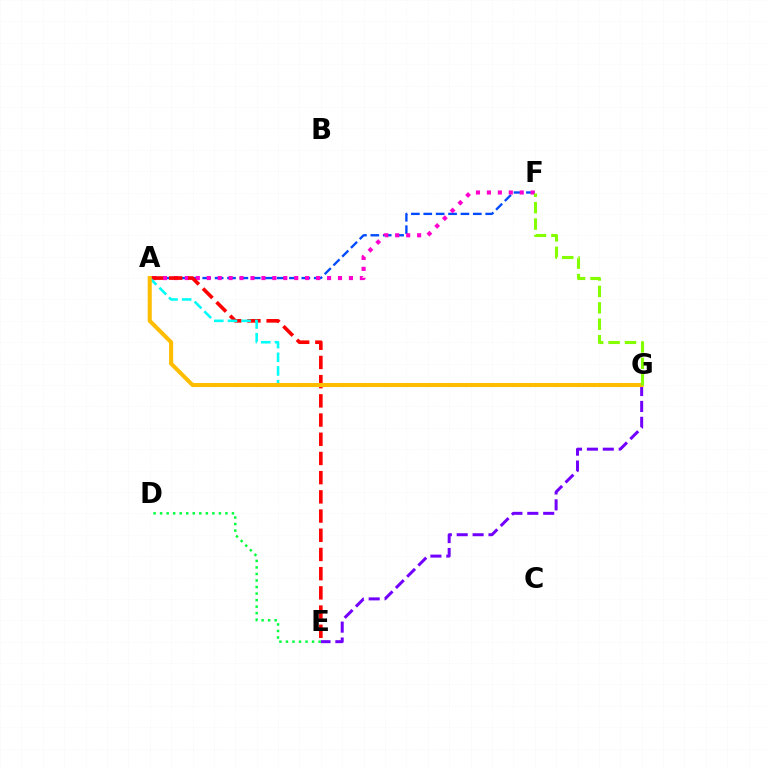{('A', 'F'): [{'color': '#004bff', 'line_style': 'dashed', 'thickness': 1.68}, {'color': '#ff00cf', 'line_style': 'dotted', 'thickness': 2.97}], ('A', 'E'): [{'color': '#ff0000', 'line_style': 'dashed', 'thickness': 2.61}], ('E', 'G'): [{'color': '#7200ff', 'line_style': 'dashed', 'thickness': 2.16}], ('A', 'G'): [{'color': '#00fff6', 'line_style': 'dashed', 'thickness': 1.86}, {'color': '#ffbd00', 'line_style': 'solid', 'thickness': 2.92}], ('F', 'G'): [{'color': '#84ff00', 'line_style': 'dashed', 'thickness': 2.23}], ('D', 'E'): [{'color': '#00ff39', 'line_style': 'dotted', 'thickness': 1.77}]}